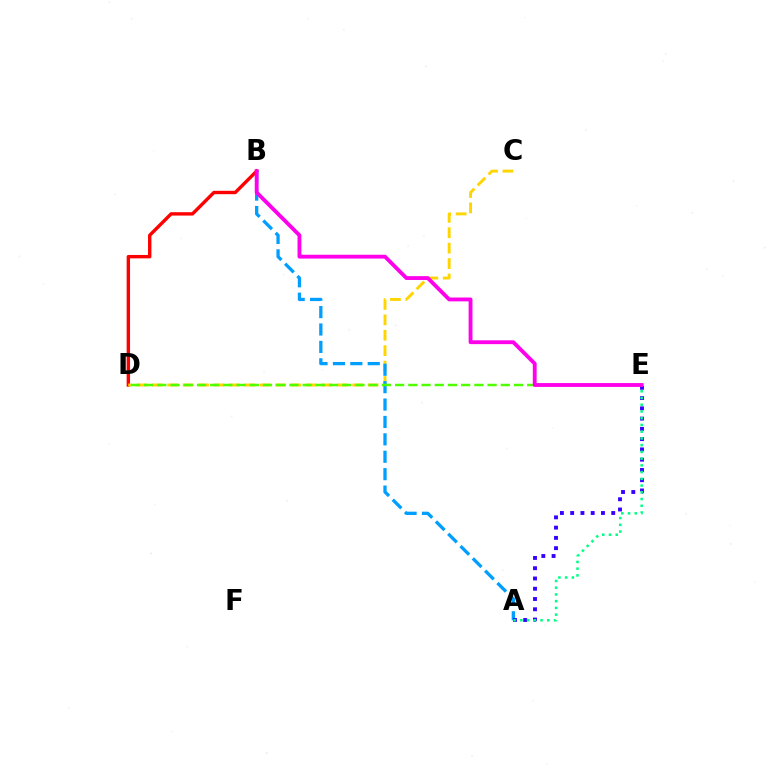{('B', 'D'): [{'color': '#ff0000', 'line_style': 'solid', 'thickness': 2.44}], ('C', 'D'): [{'color': '#ffd500', 'line_style': 'dashed', 'thickness': 2.09}], ('A', 'B'): [{'color': '#009eff', 'line_style': 'dashed', 'thickness': 2.36}], ('D', 'E'): [{'color': '#4fff00', 'line_style': 'dashed', 'thickness': 1.79}], ('A', 'E'): [{'color': '#3700ff', 'line_style': 'dotted', 'thickness': 2.79}, {'color': '#00ff86', 'line_style': 'dotted', 'thickness': 1.83}], ('B', 'E'): [{'color': '#ff00ed', 'line_style': 'solid', 'thickness': 2.77}]}